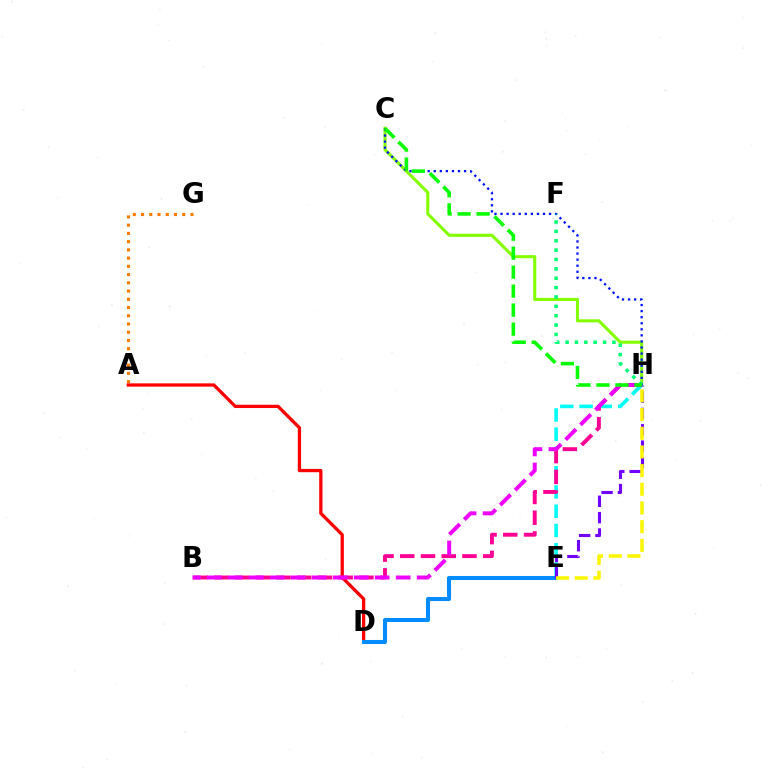{('A', 'G'): [{'color': '#ff7c00', 'line_style': 'dotted', 'thickness': 2.24}], ('C', 'H'): [{'color': '#84ff00', 'line_style': 'solid', 'thickness': 2.21}, {'color': '#0010ff', 'line_style': 'dotted', 'thickness': 1.65}, {'color': '#08ff00', 'line_style': 'dashed', 'thickness': 2.58}], ('A', 'D'): [{'color': '#ff0000', 'line_style': 'solid', 'thickness': 2.36}], ('D', 'E'): [{'color': '#008cff', 'line_style': 'solid', 'thickness': 2.91}], ('E', 'H'): [{'color': '#00fff6', 'line_style': 'dashed', 'thickness': 2.62}, {'color': '#7200ff', 'line_style': 'dashed', 'thickness': 2.22}, {'color': '#fcf500', 'line_style': 'dashed', 'thickness': 2.54}], ('B', 'H'): [{'color': '#ff0094', 'line_style': 'dashed', 'thickness': 2.82}, {'color': '#ee00ff', 'line_style': 'dashed', 'thickness': 2.85}], ('F', 'H'): [{'color': '#00ff74', 'line_style': 'dotted', 'thickness': 2.55}]}